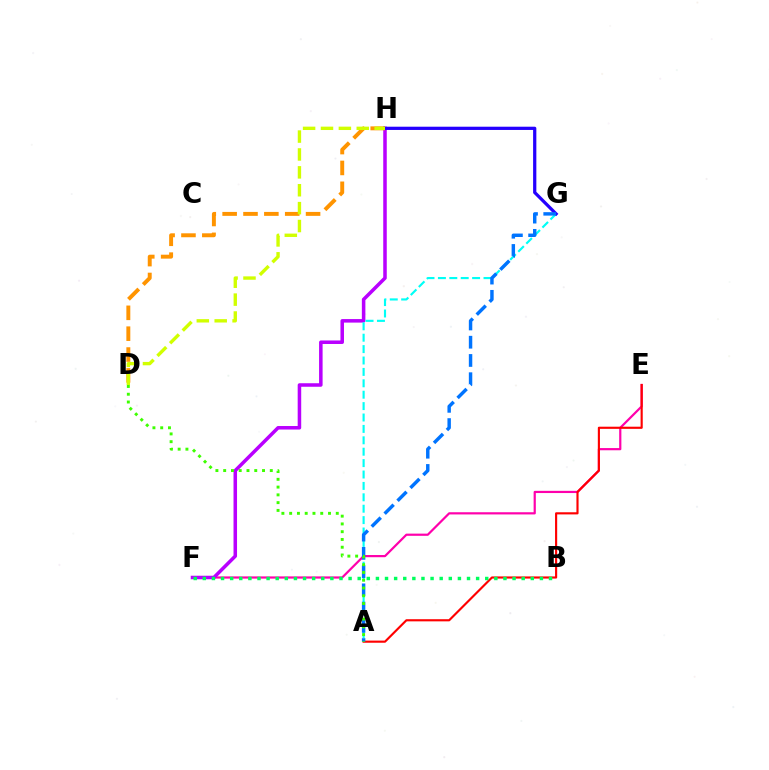{('E', 'F'): [{'color': '#ff00ac', 'line_style': 'solid', 'thickness': 1.58}], ('A', 'E'): [{'color': '#ff0000', 'line_style': 'solid', 'thickness': 1.55}], ('F', 'H'): [{'color': '#b900ff', 'line_style': 'solid', 'thickness': 2.54}], ('A', 'G'): [{'color': '#00fff6', 'line_style': 'dashed', 'thickness': 1.55}, {'color': '#0074ff', 'line_style': 'dashed', 'thickness': 2.48}], ('D', 'H'): [{'color': '#ff9400', 'line_style': 'dashed', 'thickness': 2.83}, {'color': '#d1ff00', 'line_style': 'dashed', 'thickness': 2.43}], ('G', 'H'): [{'color': '#2500ff', 'line_style': 'solid', 'thickness': 2.33}], ('B', 'F'): [{'color': '#00ff5c', 'line_style': 'dotted', 'thickness': 2.48}], ('A', 'D'): [{'color': '#3dff00', 'line_style': 'dotted', 'thickness': 2.11}]}